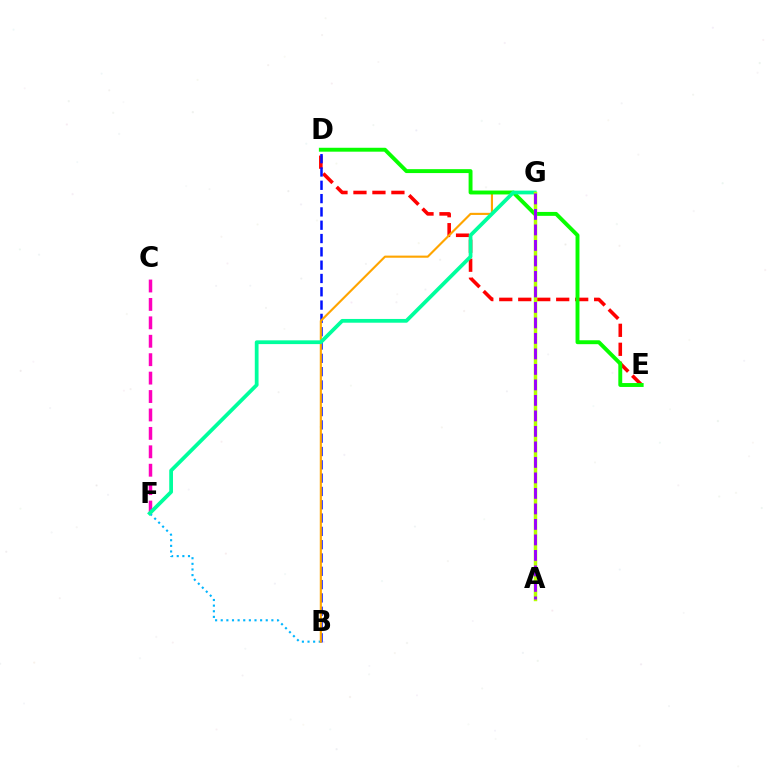{('D', 'E'): [{'color': '#ff0000', 'line_style': 'dashed', 'thickness': 2.58}, {'color': '#08ff00', 'line_style': 'solid', 'thickness': 2.81}], ('B', 'D'): [{'color': '#0010ff', 'line_style': 'dashed', 'thickness': 1.81}], ('B', 'F'): [{'color': '#00b5ff', 'line_style': 'dotted', 'thickness': 1.53}], ('B', 'G'): [{'color': '#ffa500', 'line_style': 'solid', 'thickness': 1.53}], ('C', 'F'): [{'color': '#ff00bd', 'line_style': 'dashed', 'thickness': 2.5}], ('F', 'G'): [{'color': '#00ff9d', 'line_style': 'solid', 'thickness': 2.7}], ('A', 'G'): [{'color': '#b3ff00', 'line_style': 'solid', 'thickness': 2.49}, {'color': '#9b00ff', 'line_style': 'dashed', 'thickness': 2.11}]}